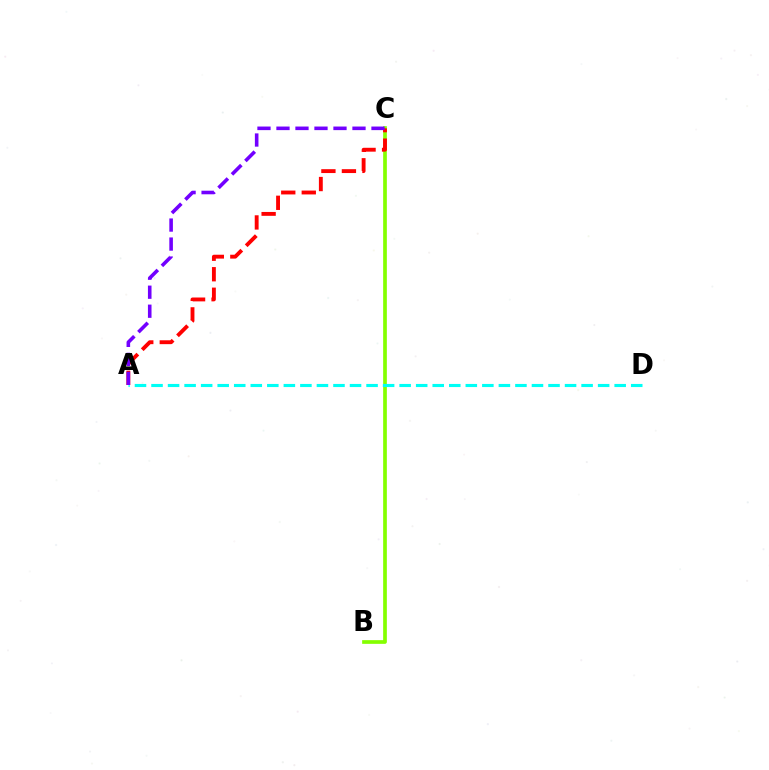{('B', 'C'): [{'color': '#84ff00', 'line_style': 'solid', 'thickness': 2.66}], ('A', 'C'): [{'color': '#ff0000', 'line_style': 'dashed', 'thickness': 2.79}, {'color': '#7200ff', 'line_style': 'dashed', 'thickness': 2.58}], ('A', 'D'): [{'color': '#00fff6', 'line_style': 'dashed', 'thickness': 2.25}]}